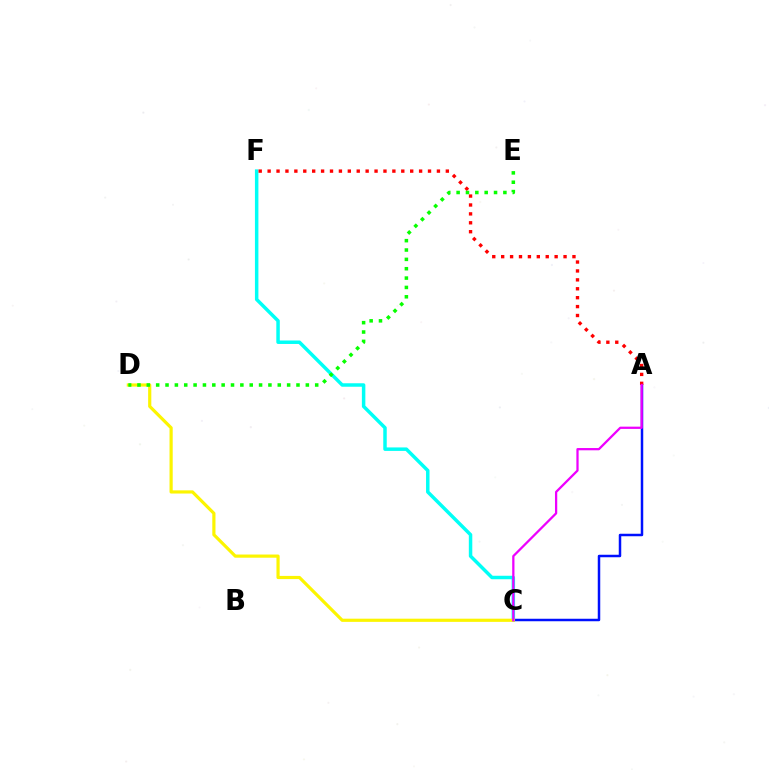{('A', 'C'): [{'color': '#0010ff', 'line_style': 'solid', 'thickness': 1.79}, {'color': '#ee00ff', 'line_style': 'solid', 'thickness': 1.63}], ('C', 'F'): [{'color': '#00fff6', 'line_style': 'solid', 'thickness': 2.5}], ('C', 'D'): [{'color': '#fcf500', 'line_style': 'solid', 'thickness': 2.29}], ('A', 'F'): [{'color': '#ff0000', 'line_style': 'dotted', 'thickness': 2.42}], ('D', 'E'): [{'color': '#08ff00', 'line_style': 'dotted', 'thickness': 2.54}]}